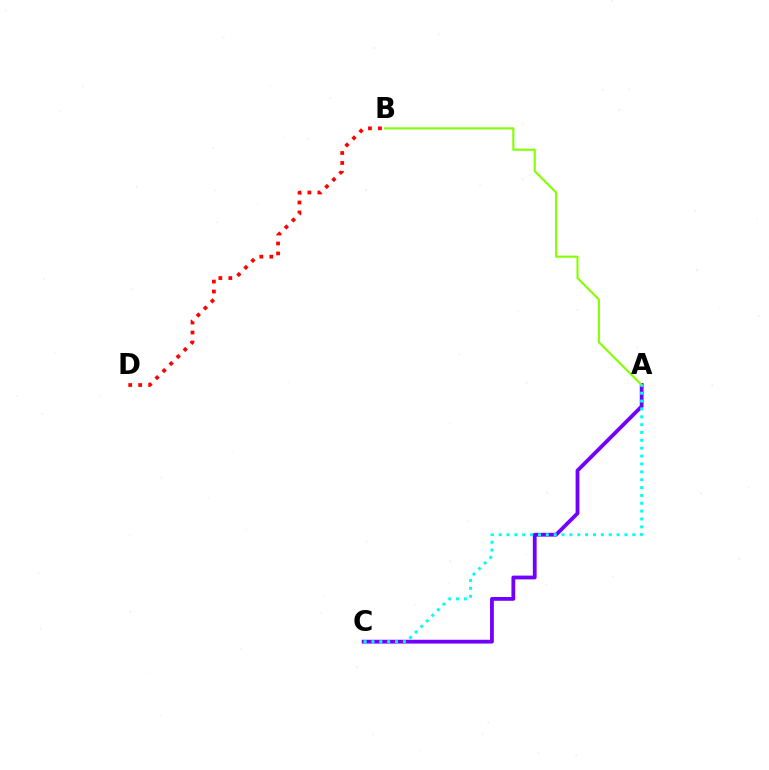{('A', 'C'): [{'color': '#7200ff', 'line_style': 'solid', 'thickness': 2.73}, {'color': '#00fff6', 'line_style': 'dotted', 'thickness': 2.14}], ('B', 'D'): [{'color': '#ff0000', 'line_style': 'dotted', 'thickness': 2.71}], ('A', 'B'): [{'color': '#84ff00', 'line_style': 'solid', 'thickness': 1.52}]}